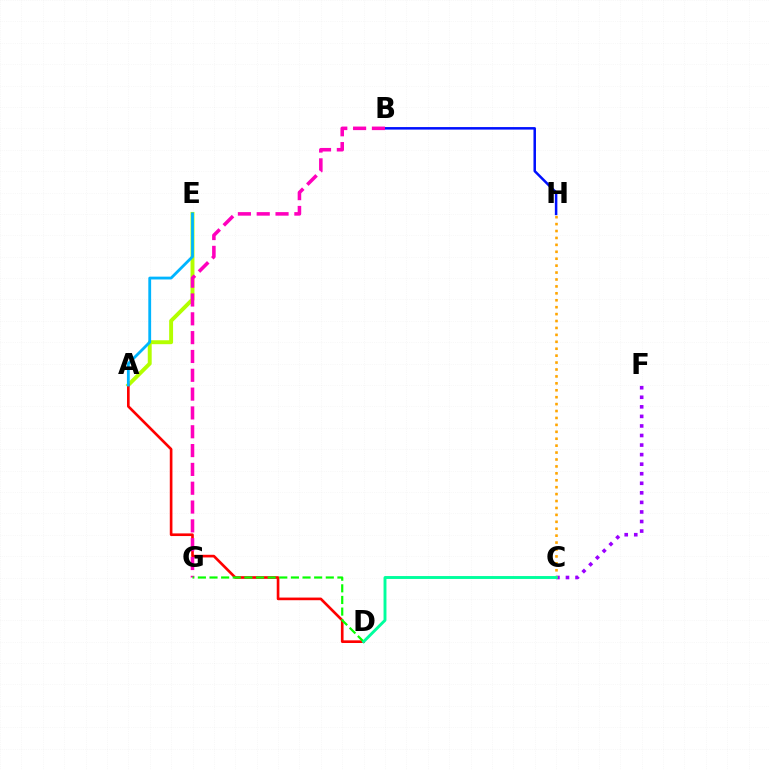{('A', 'E'): [{'color': '#b3ff00', 'line_style': 'solid', 'thickness': 2.82}, {'color': '#00b5ff', 'line_style': 'solid', 'thickness': 2.03}], ('C', 'F'): [{'color': '#9b00ff', 'line_style': 'dotted', 'thickness': 2.6}], ('C', 'H'): [{'color': '#ffa500', 'line_style': 'dotted', 'thickness': 1.88}], ('A', 'D'): [{'color': '#ff0000', 'line_style': 'solid', 'thickness': 1.91}], ('B', 'H'): [{'color': '#0010ff', 'line_style': 'solid', 'thickness': 1.81}], ('B', 'G'): [{'color': '#ff00bd', 'line_style': 'dashed', 'thickness': 2.56}], ('D', 'G'): [{'color': '#08ff00', 'line_style': 'dashed', 'thickness': 1.58}], ('C', 'D'): [{'color': '#00ff9d', 'line_style': 'solid', 'thickness': 2.09}]}